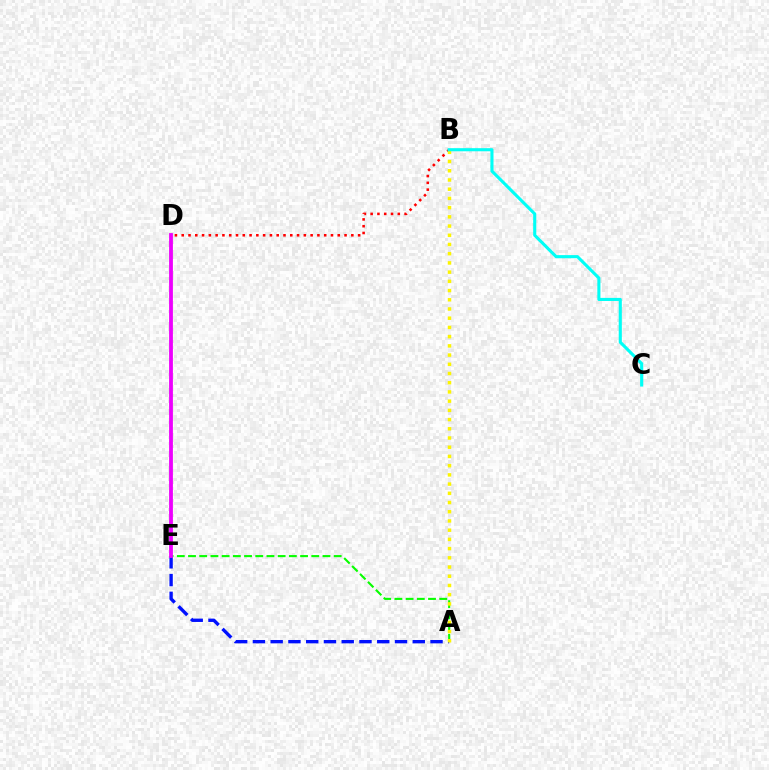{('A', 'E'): [{'color': '#08ff00', 'line_style': 'dashed', 'thickness': 1.52}, {'color': '#0010ff', 'line_style': 'dashed', 'thickness': 2.41}], ('B', 'D'): [{'color': '#ff0000', 'line_style': 'dotted', 'thickness': 1.84}], ('A', 'B'): [{'color': '#fcf500', 'line_style': 'dotted', 'thickness': 2.5}], ('B', 'C'): [{'color': '#00fff6', 'line_style': 'solid', 'thickness': 2.23}], ('D', 'E'): [{'color': '#ee00ff', 'line_style': 'solid', 'thickness': 2.74}]}